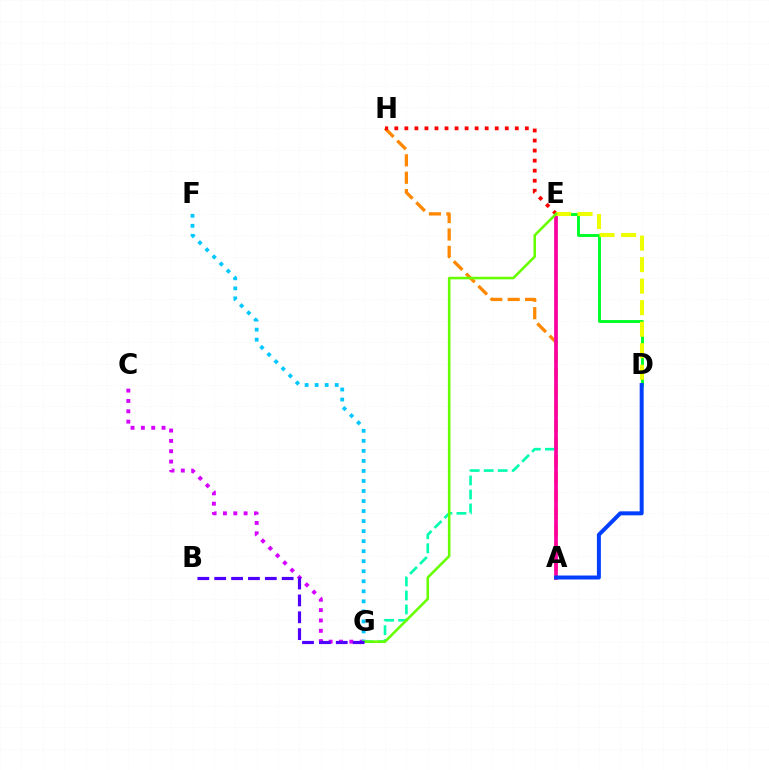{('A', 'H'): [{'color': '#ff8800', 'line_style': 'dashed', 'thickness': 2.36}], ('C', 'G'): [{'color': '#d600ff', 'line_style': 'dotted', 'thickness': 2.81}], ('F', 'G'): [{'color': '#00c7ff', 'line_style': 'dotted', 'thickness': 2.73}], ('E', 'G'): [{'color': '#00ffaf', 'line_style': 'dashed', 'thickness': 1.9}, {'color': '#66ff00', 'line_style': 'solid', 'thickness': 1.84}], ('A', 'E'): [{'color': '#ff00a0', 'line_style': 'solid', 'thickness': 2.67}], ('E', 'H'): [{'color': '#ff0000', 'line_style': 'dotted', 'thickness': 2.73}], ('D', 'E'): [{'color': '#00ff27', 'line_style': 'solid', 'thickness': 2.1}, {'color': '#eeff00', 'line_style': 'dashed', 'thickness': 2.92}], ('B', 'G'): [{'color': '#4f00ff', 'line_style': 'dashed', 'thickness': 2.29}], ('A', 'D'): [{'color': '#003fff', 'line_style': 'solid', 'thickness': 2.86}]}